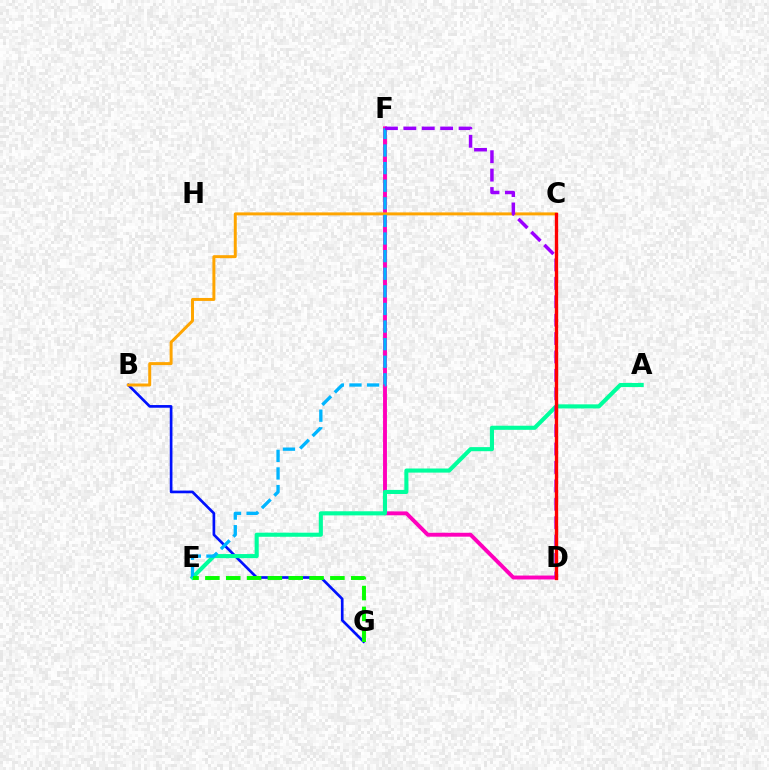{('B', 'G'): [{'color': '#0010ff', 'line_style': 'solid', 'thickness': 1.93}], ('D', 'F'): [{'color': '#ff00bd', 'line_style': 'solid', 'thickness': 2.81}, {'color': '#9b00ff', 'line_style': 'dashed', 'thickness': 2.5}], ('A', 'E'): [{'color': '#00ff9d', 'line_style': 'solid', 'thickness': 2.95}], ('B', 'C'): [{'color': '#ffa500', 'line_style': 'solid', 'thickness': 2.14}], ('C', 'D'): [{'color': '#b3ff00', 'line_style': 'dotted', 'thickness': 2.07}, {'color': '#ff0000', 'line_style': 'solid', 'thickness': 2.42}], ('E', 'F'): [{'color': '#00b5ff', 'line_style': 'dashed', 'thickness': 2.39}], ('E', 'G'): [{'color': '#08ff00', 'line_style': 'dashed', 'thickness': 2.83}]}